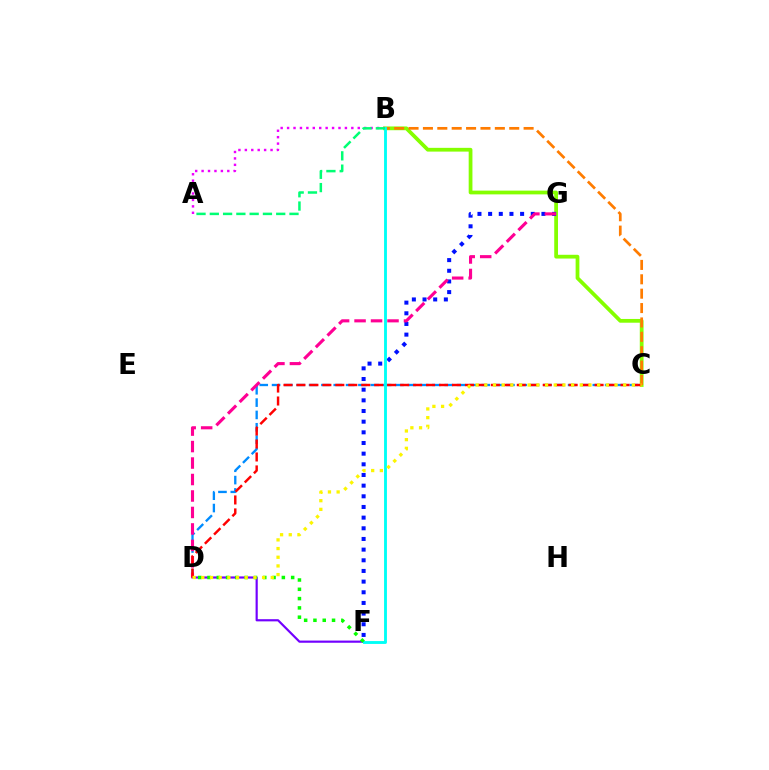{('C', 'D'): [{'color': '#008cff', 'line_style': 'dashed', 'thickness': 1.68}, {'color': '#ff0000', 'line_style': 'dashed', 'thickness': 1.76}, {'color': '#fcf500', 'line_style': 'dotted', 'thickness': 2.36}], ('B', 'C'): [{'color': '#84ff00', 'line_style': 'solid', 'thickness': 2.71}, {'color': '#ff7c00', 'line_style': 'dashed', 'thickness': 1.95}], ('A', 'B'): [{'color': '#ee00ff', 'line_style': 'dotted', 'thickness': 1.75}, {'color': '#00ff74', 'line_style': 'dashed', 'thickness': 1.8}], ('F', 'G'): [{'color': '#0010ff', 'line_style': 'dotted', 'thickness': 2.9}], ('D', 'F'): [{'color': '#7200ff', 'line_style': 'solid', 'thickness': 1.57}, {'color': '#08ff00', 'line_style': 'dotted', 'thickness': 2.53}], ('B', 'F'): [{'color': '#00fff6', 'line_style': 'solid', 'thickness': 2.06}], ('D', 'G'): [{'color': '#ff0094', 'line_style': 'dashed', 'thickness': 2.24}]}